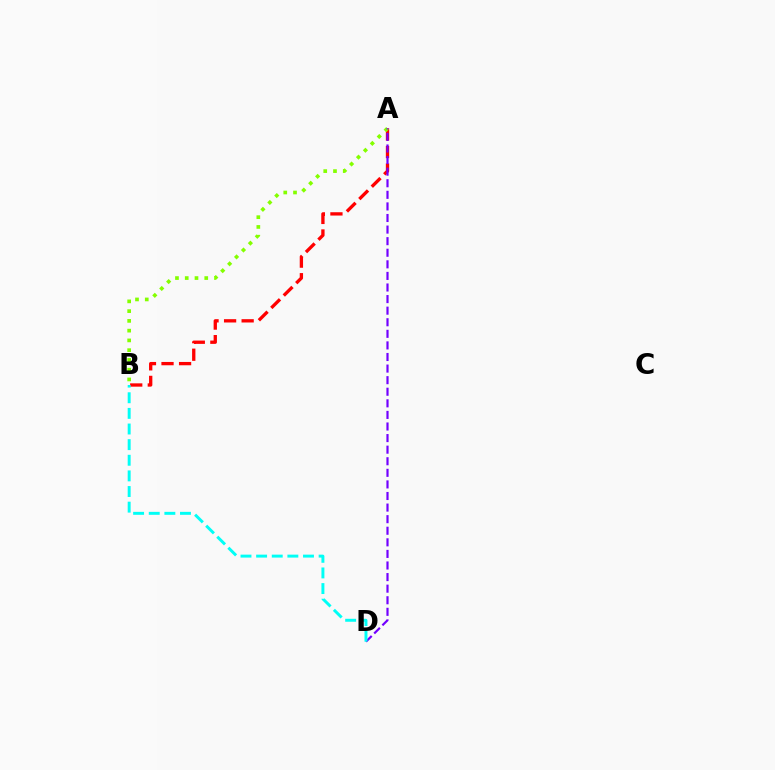{('A', 'B'): [{'color': '#ff0000', 'line_style': 'dashed', 'thickness': 2.39}, {'color': '#84ff00', 'line_style': 'dotted', 'thickness': 2.65}], ('A', 'D'): [{'color': '#7200ff', 'line_style': 'dashed', 'thickness': 1.57}], ('B', 'D'): [{'color': '#00fff6', 'line_style': 'dashed', 'thickness': 2.12}]}